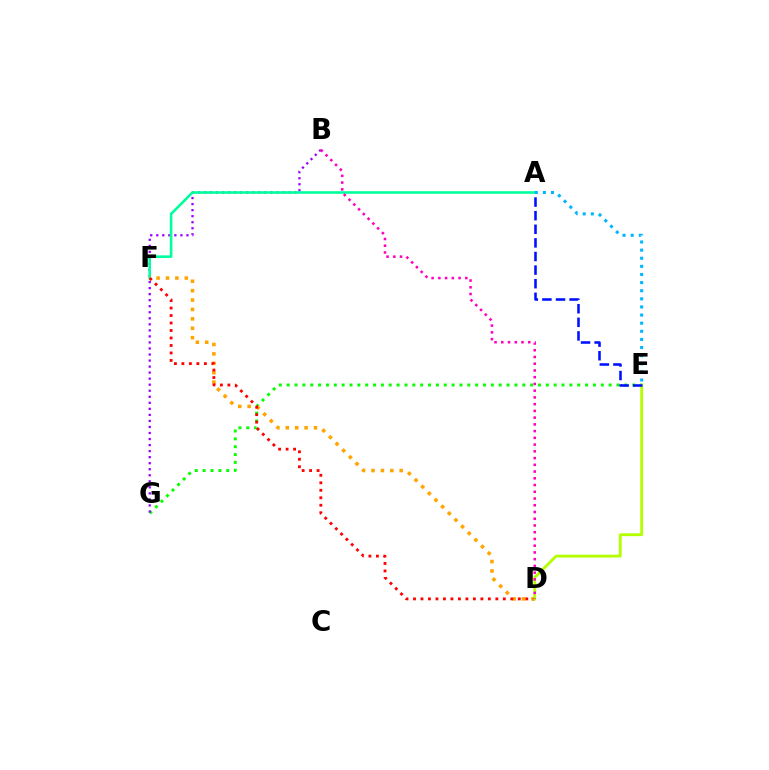{('E', 'G'): [{'color': '#08ff00', 'line_style': 'dotted', 'thickness': 2.13}], ('B', 'G'): [{'color': '#9b00ff', 'line_style': 'dotted', 'thickness': 1.64}], ('A', 'F'): [{'color': '#00ff9d', 'line_style': 'solid', 'thickness': 1.88}], ('D', 'F'): [{'color': '#ffa500', 'line_style': 'dotted', 'thickness': 2.55}, {'color': '#ff0000', 'line_style': 'dotted', 'thickness': 2.03}], ('D', 'E'): [{'color': '#b3ff00', 'line_style': 'solid', 'thickness': 2.04}], ('B', 'D'): [{'color': '#ff00bd', 'line_style': 'dotted', 'thickness': 1.83}], ('A', 'E'): [{'color': '#0010ff', 'line_style': 'dashed', 'thickness': 1.85}, {'color': '#00b5ff', 'line_style': 'dotted', 'thickness': 2.21}]}